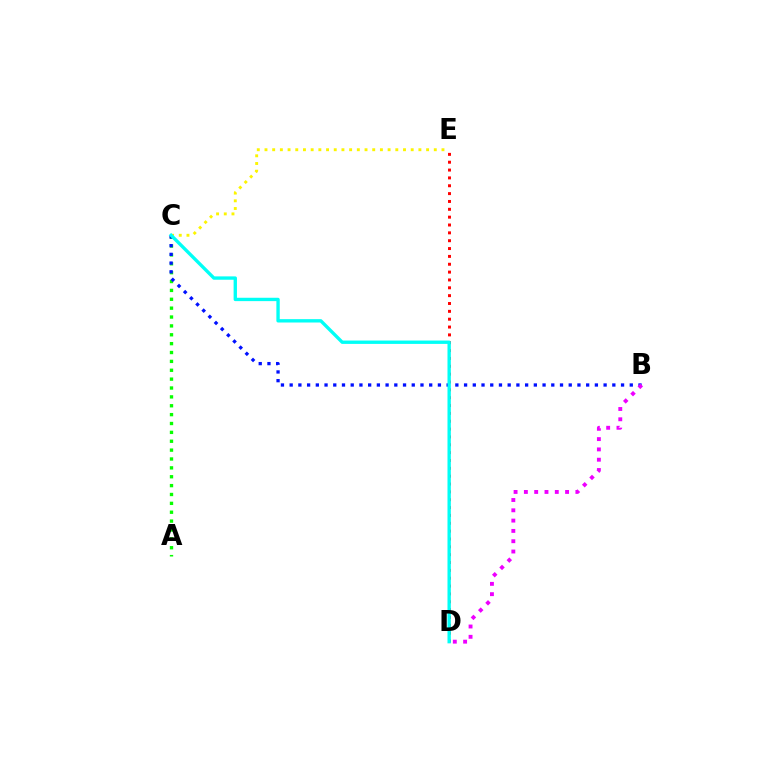{('A', 'C'): [{'color': '#08ff00', 'line_style': 'dotted', 'thickness': 2.41}], ('C', 'E'): [{'color': '#fcf500', 'line_style': 'dotted', 'thickness': 2.09}], ('B', 'C'): [{'color': '#0010ff', 'line_style': 'dotted', 'thickness': 2.37}], ('B', 'D'): [{'color': '#ee00ff', 'line_style': 'dotted', 'thickness': 2.8}], ('D', 'E'): [{'color': '#ff0000', 'line_style': 'dotted', 'thickness': 2.13}], ('C', 'D'): [{'color': '#00fff6', 'line_style': 'solid', 'thickness': 2.42}]}